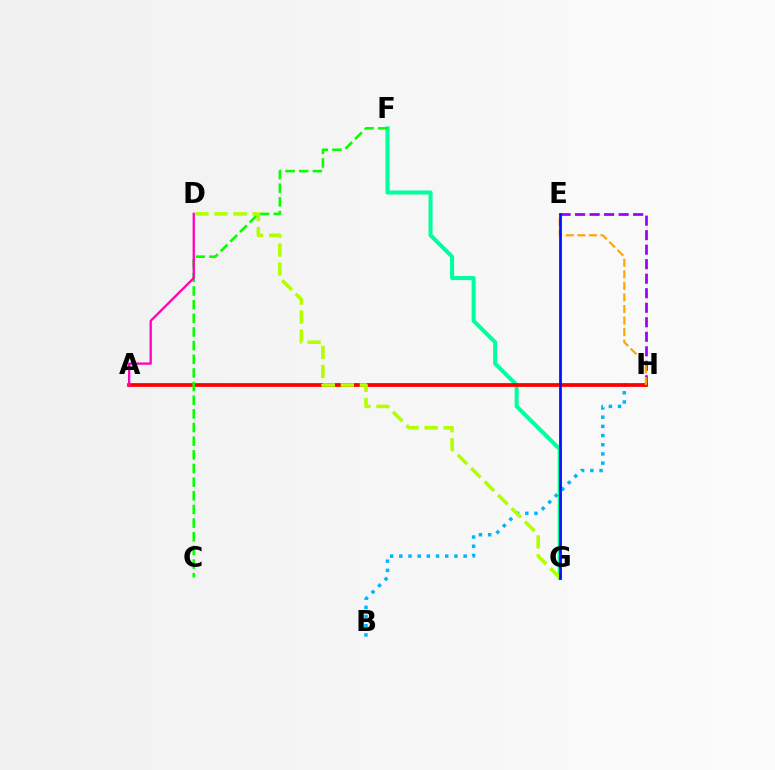{('F', 'G'): [{'color': '#00ff9d', 'line_style': 'solid', 'thickness': 2.91}], ('E', 'H'): [{'color': '#9b00ff', 'line_style': 'dashed', 'thickness': 1.97}, {'color': '#ffa500', 'line_style': 'dashed', 'thickness': 1.57}], ('B', 'H'): [{'color': '#00b5ff', 'line_style': 'dotted', 'thickness': 2.5}], ('A', 'H'): [{'color': '#ff0000', 'line_style': 'solid', 'thickness': 2.71}], ('C', 'F'): [{'color': '#08ff00', 'line_style': 'dashed', 'thickness': 1.85}], ('D', 'G'): [{'color': '#b3ff00', 'line_style': 'dashed', 'thickness': 2.58}], ('E', 'G'): [{'color': '#0010ff', 'line_style': 'solid', 'thickness': 1.99}], ('A', 'D'): [{'color': '#ff00bd', 'line_style': 'solid', 'thickness': 1.64}]}